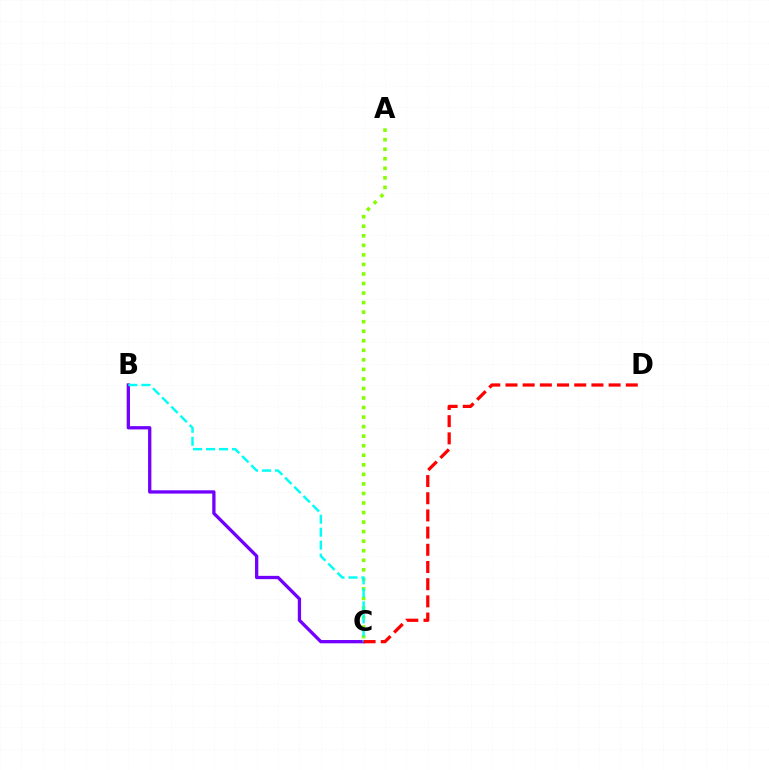{('A', 'C'): [{'color': '#84ff00', 'line_style': 'dotted', 'thickness': 2.59}], ('B', 'C'): [{'color': '#7200ff', 'line_style': 'solid', 'thickness': 2.37}, {'color': '#00fff6', 'line_style': 'dashed', 'thickness': 1.76}], ('C', 'D'): [{'color': '#ff0000', 'line_style': 'dashed', 'thickness': 2.33}]}